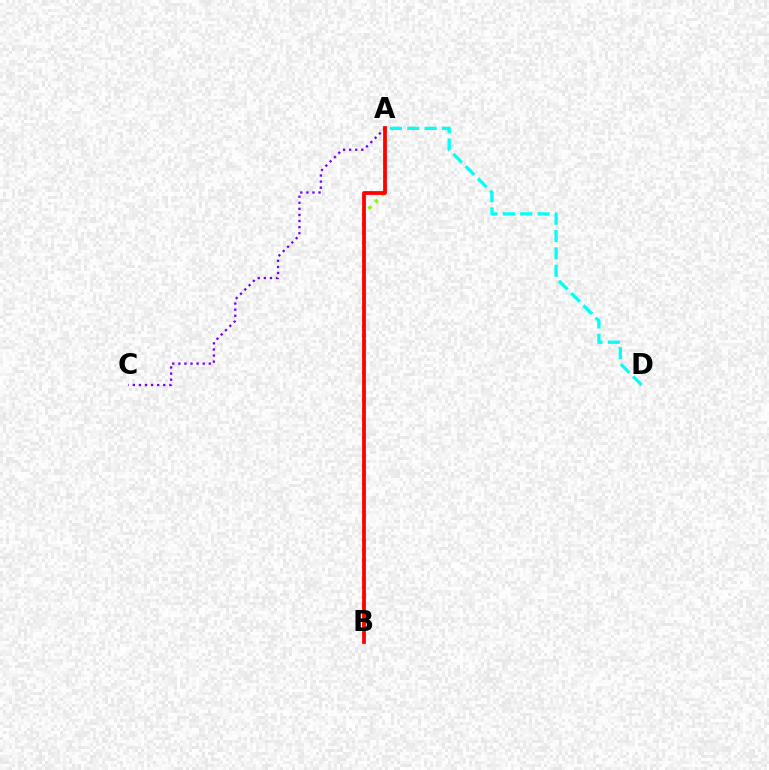{('A', 'B'): [{'color': '#84ff00', 'line_style': 'dotted', 'thickness': 2.53}, {'color': '#ff0000', 'line_style': 'solid', 'thickness': 2.71}], ('A', 'C'): [{'color': '#7200ff', 'line_style': 'dotted', 'thickness': 1.65}], ('A', 'D'): [{'color': '#00fff6', 'line_style': 'dashed', 'thickness': 2.36}]}